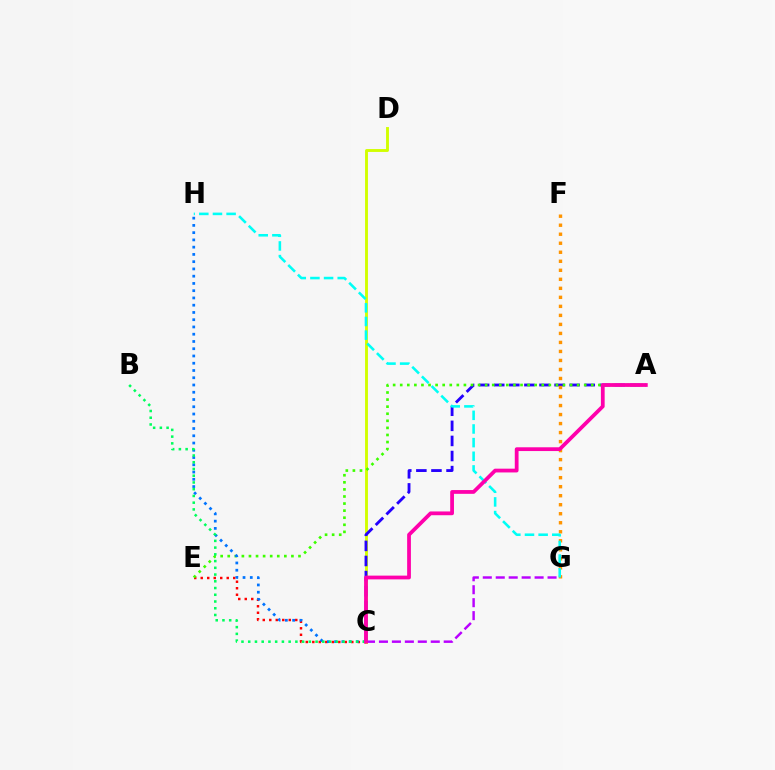{('C', 'D'): [{'color': '#d1ff00', 'line_style': 'solid', 'thickness': 2.08}], ('C', 'E'): [{'color': '#ff0000', 'line_style': 'dotted', 'thickness': 1.77}], ('A', 'C'): [{'color': '#2500ff', 'line_style': 'dashed', 'thickness': 2.05}, {'color': '#ff00ac', 'line_style': 'solid', 'thickness': 2.71}], ('F', 'G'): [{'color': '#ff9400', 'line_style': 'dotted', 'thickness': 2.45}], ('A', 'E'): [{'color': '#3dff00', 'line_style': 'dotted', 'thickness': 1.92}], ('C', 'H'): [{'color': '#0074ff', 'line_style': 'dotted', 'thickness': 1.97}], ('B', 'C'): [{'color': '#00ff5c', 'line_style': 'dotted', 'thickness': 1.83}], ('G', 'H'): [{'color': '#00fff6', 'line_style': 'dashed', 'thickness': 1.85}], ('C', 'G'): [{'color': '#b900ff', 'line_style': 'dashed', 'thickness': 1.76}]}